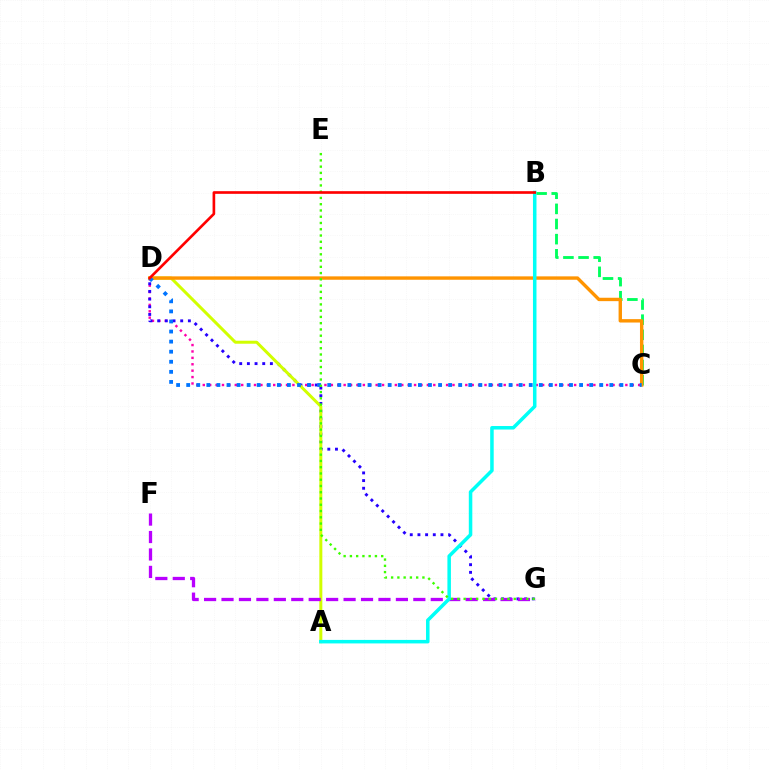{('C', 'D'): [{'color': '#ff00ac', 'line_style': 'dotted', 'thickness': 1.74}, {'color': '#ff9400', 'line_style': 'solid', 'thickness': 2.44}, {'color': '#0074ff', 'line_style': 'dotted', 'thickness': 2.74}], ('D', 'G'): [{'color': '#2500ff', 'line_style': 'dotted', 'thickness': 2.08}], ('A', 'D'): [{'color': '#d1ff00', 'line_style': 'solid', 'thickness': 2.16}], ('F', 'G'): [{'color': '#b900ff', 'line_style': 'dashed', 'thickness': 2.37}], ('B', 'C'): [{'color': '#00ff5c', 'line_style': 'dashed', 'thickness': 2.06}], ('A', 'B'): [{'color': '#00fff6', 'line_style': 'solid', 'thickness': 2.53}], ('E', 'G'): [{'color': '#3dff00', 'line_style': 'dotted', 'thickness': 1.7}], ('B', 'D'): [{'color': '#ff0000', 'line_style': 'solid', 'thickness': 1.91}]}